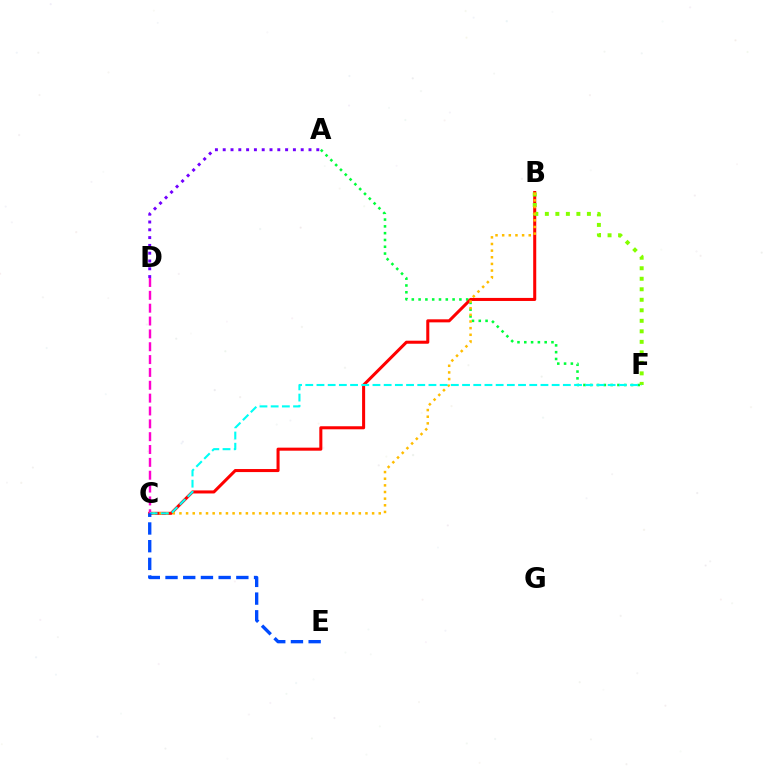{('A', 'F'): [{'color': '#00ff39', 'line_style': 'dotted', 'thickness': 1.85}], ('A', 'D'): [{'color': '#7200ff', 'line_style': 'dotted', 'thickness': 2.12}], ('B', 'C'): [{'color': '#ff0000', 'line_style': 'solid', 'thickness': 2.19}, {'color': '#ffbd00', 'line_style': 'dotted', 'thickness': 1.81}], ('B', 'F'): [{'color': '#84ff00', 'line_style': 'dotted', 'thickness': 2.86}], ('C', 'D'): [{'color': '#ff00cf', 'line_style': 'dashed', 'thickness': 1.75}], ('C', 'F'): [{'color': '#00fff6', 'line_style': 'dashed', 'thickness': 1.52}], ('C', 'E'): [{'color': '#004bff', 'line_style': 'dashed', 'thickness': 2.41}]}